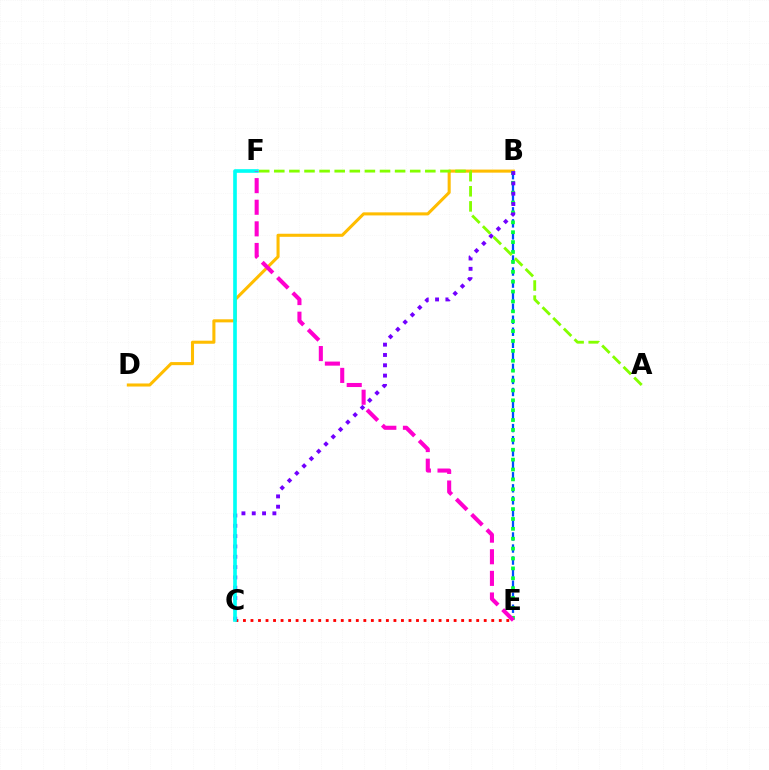{('B', 'D'): [{'color': '#ffbd00', 'line_style': 'solid', 'thickness': 2.21}], ('B', 'E'): [{'color': '#004bff', 'line_style': 'dashed', 'thickness': 1.64}, {'color': '#00ff39', 'line_style': 'dotted', 'thickness': 2.69}], ('C', 'E'): [{'color': '#ff0000', 'line_style': 'dotted', 'thickness': 2.04}], ('B', 'C'): [{'color': '#7200ff', 'line_style': 'dotted', 'thickness': 2.8}], ('A', 'F'): [{'color': '#84ff00', 'line_style': 'dashed', 'thickness': 2.05}], ('C', 'F'): [{'color': '#00fff6', 'line_style': 'solid', 'thickness': 2.63}], ('E', 'F'): [{'color': '#ff00cf', 'line_style': 'dashed', 'thickness': 2.94}]}